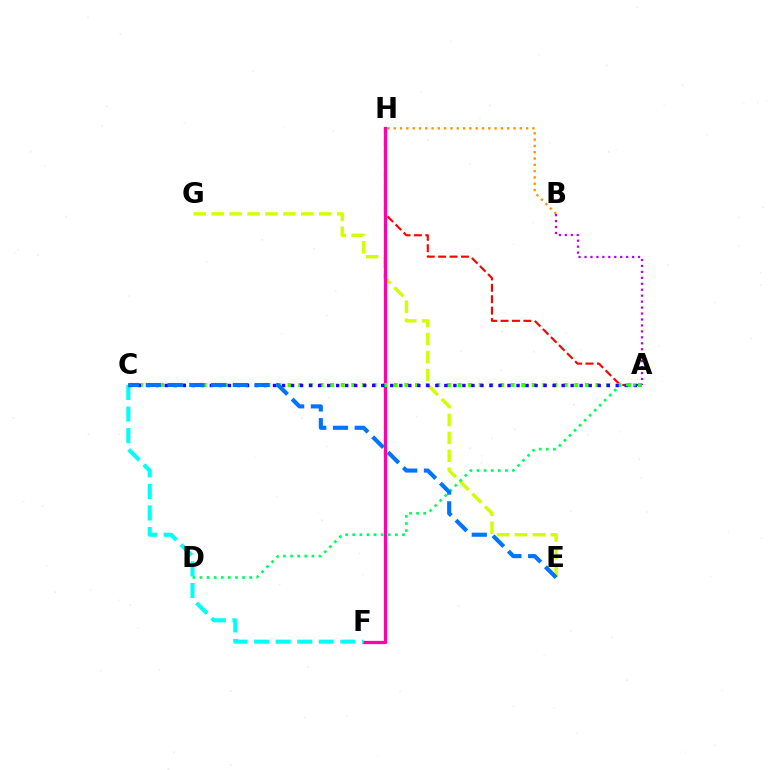{('E', 'G'): [{'color': '#d1ff00', 'line_style': 'dashed', 'thickness': 2.44}], ('A', 'H'): [{'color': '#ff0000', 'line_style': 'dashed', 'thickness': 1.55}], ('F', 'H'): [{'color': '#ff00ac', 'line_style': 'solid', 'thickness': 2.36}], ('B', 'H'): [{'color': '#ff9400', 'line_style': 'dotted', 'thickness': 1.71}], ('C', 'F'): [{'color': '#00fff6', 'line_style': 'dashed', 'thickness': 2.93}], ('A', 'C'): [{'color': '#3dff00', 'line_style': 'dotted', 'thickness': 2.89}, {'color': '#2500ff', 'line_style': 'dotted', 'thickness': 2.45}], ('A', 'B'): [{'color': '#b900ff', 'line_style': 'dotted', 'thickness': 1.62}], ('A', 'D'): [{'color': '#00ff5c', 'line_style': 'dotted', 'thickness': 1.93}], ('C', 'E'): [{'color': '#0074ff', 'line_style': 'dashed', 'thickness': 2.95}]}